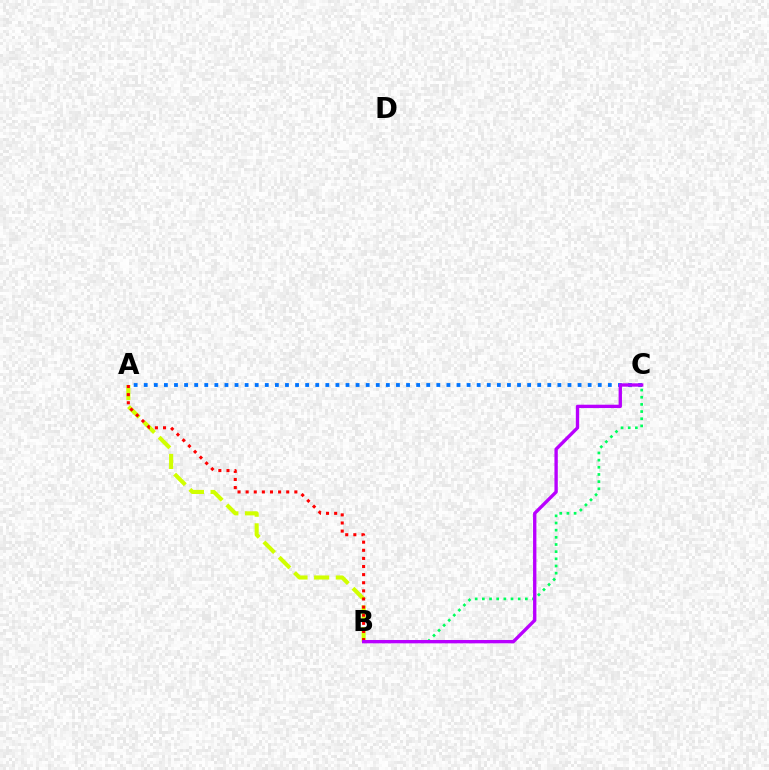{('B', 'C'): [{'color': '#00ff5c', 'line_style': 'dotted', 'thickness': 1.95}, {'color': '#b900ff', 'line_style': 'solid', 'thickness': 2.41}], ('A', 'B'): [{'color': '#d1ff00', 'line_style': 'dashed', 'thickness': 2.94}, {'color': '#ff0000', 'line_style': 'dotted', 'thickness': 2.2}], ('A', 'C'): [{'color': '#0074ff', 'line_style': 'dotted', 'thickness': 2.74}]}